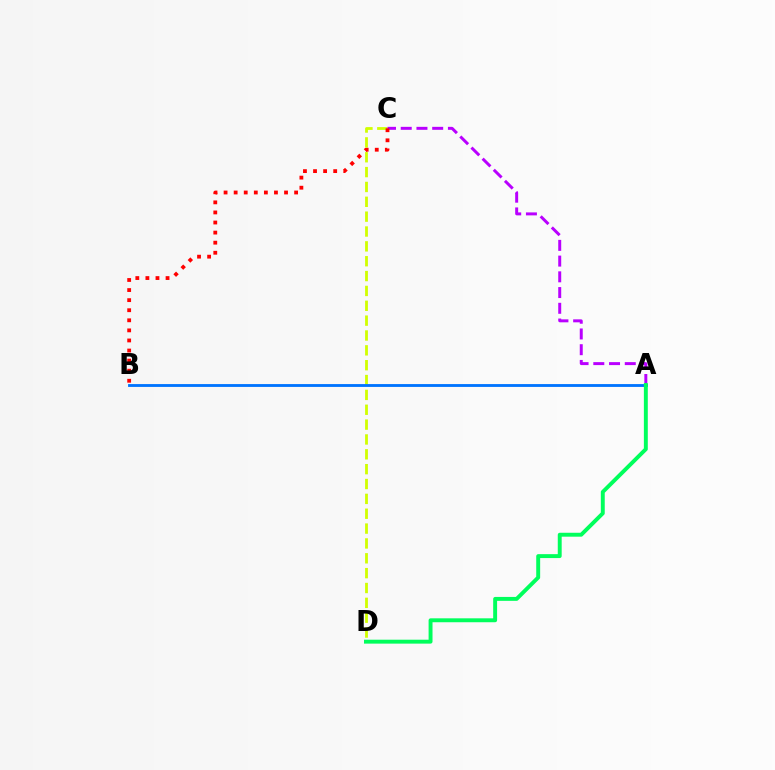{('C', 'D'): [{'color': '#d1ff00', 'line_style': 'dashed', 'thickness': 2.02}], ('A', 'B'): [{'color': '#0074ff', 'line_style': 'solid', 'thickness': 2.04}], ('A', 'C'): [{'color': '#b900ff', 'line_style': 'dashed', 'thickness': 2.14}], ('A', 'D'): [{'color': '#00ff5c', 'line_style': 'solid', 'thickness': 2.82}], ('B', 'C'): [{'color': '#ff0000', 'line_style': 'dotted', 'thickness': 2.74}]}